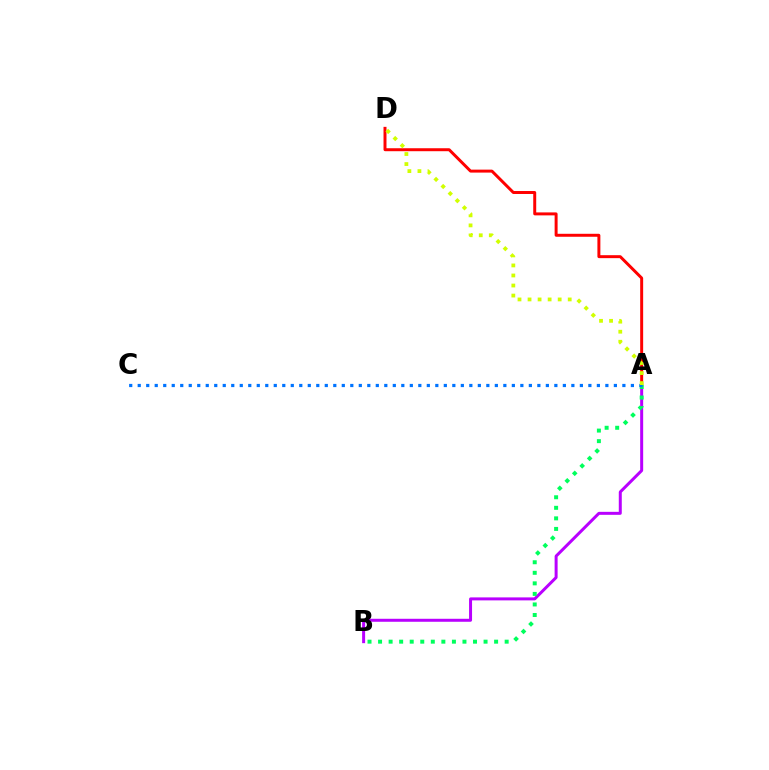{('A', 'D'): [{'color': '#ff0000', 'line_style': 'solid', 'thickness': 2.14}, {'color': '#d1ff00', 'line_style': 'dotted', 'thickness': 2.73}], ('A', 'B'): [{'color': '#b900ff', 'line_style': 'solid', 'thickness': 2.15}, {'color': '#00ff5c', 'line_style': 'dotted', 'thickness': 2.87}], ('A', 'C'): [{'color': '#0074ff', 'line_style': 'dotted', 'thickness': 2.31}]}